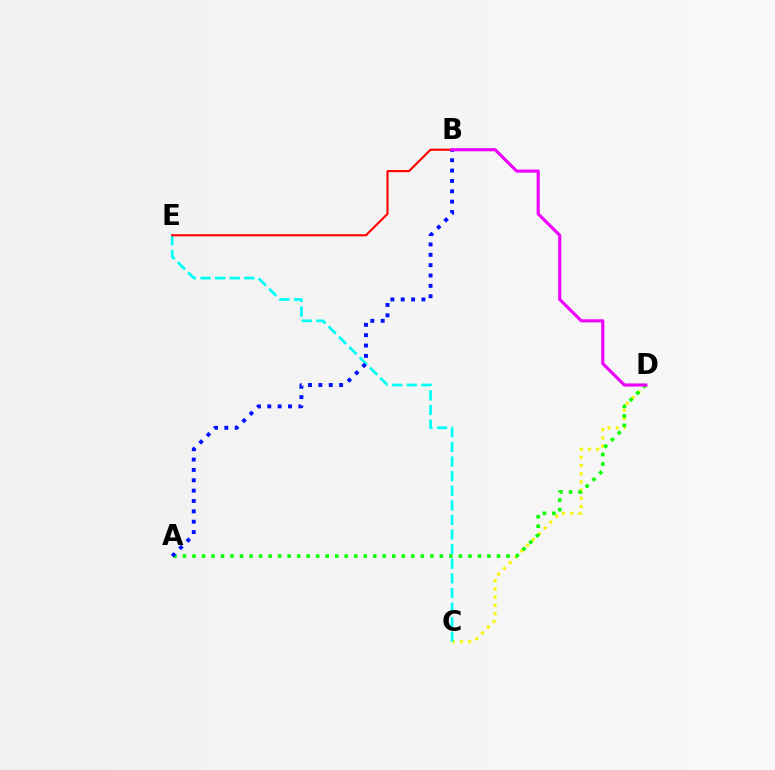{('C', 'D'): [{'color': '#fcf500', 'line_style': 'dotted', 'thickness': 2.22}], ('A', 'D'): [{'color': '#08ff00', 'line_style': 'dotted', 'thickness': 2.59}], ('C', 'E'): [{'color': '#00fff6', 'line_style': 'dashed', 'thickness': 1.98}], ('A', 'B'): [{'color': '#0010ff', 'line_style': 'dotted', 'thickness': 2.81}], ('B', 'E'): [{'color': '#ff0000', 'line_style': 'solid', 'thickness': 1.53}], ('B', 'D'): [{'color': '#ee00ff', 'line_style': 'solid', 'thickness': 2.25}]}